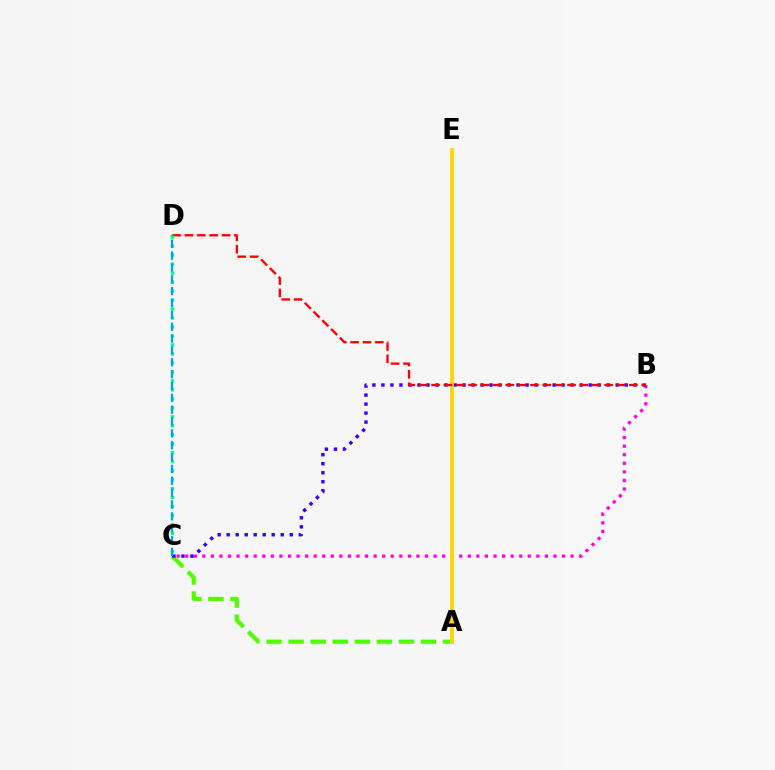{('B', 'C'): [{'color': '#ff00ed', 'line_style': 'dotted', 'thickness': 2.33}, {'color': '#3700ff', 'line_style': 'dotted', 'thickness': 2.45}], ('A', 'C'): [{'color': '#4fff00', 'line_style': 'dashed', 'thickness': 3.0}], ('A', 'E'): [{'color': '#ffd500', 'line_style': 'solid', 'thickness': 2.74}], ('B', 'D'): [{'color': '#ff0000', 'line_style': 'dashed', 'thickness': 1.68}], ('C', 'D'): [{'color': '#00ff86', 'line_style': 'dotted', 'thickness': 2.44}, {'color': '#009eff', 'line_style': 'dashed', 'thickness': 1.61}]}